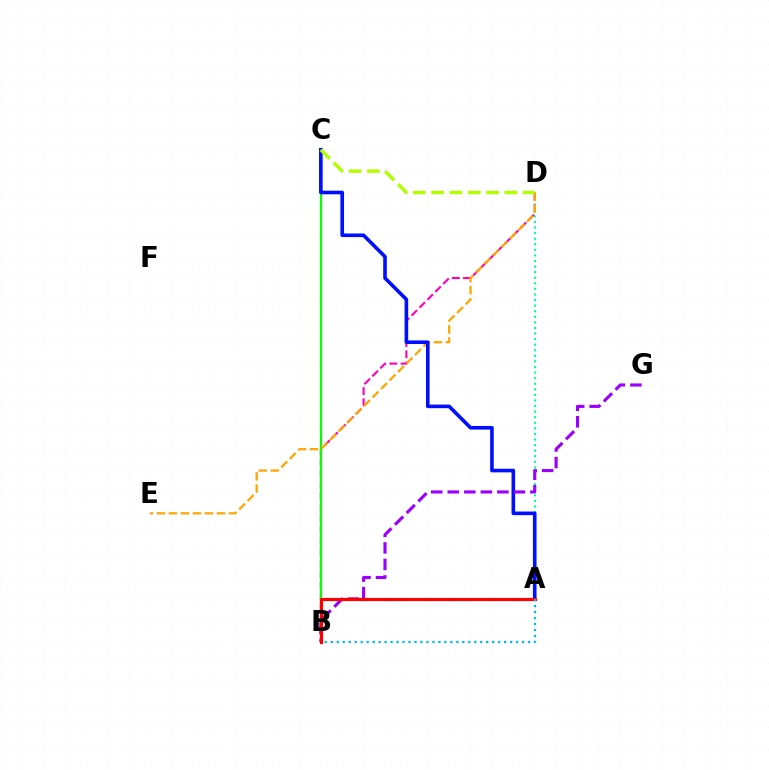{('B', 'D'): [{'color': '#ff00bd', 'line_style': 'dashed', 'thickness': 1.52}], ('B', 'C'): [{'color': '#08ff00', 'line_style': 'solid', 'thickness': 1.62}], ('A', 'D'): [{'color': '#00ff9d', 'line_style': 'dotted', 'thickness': 1.52}], ('D', 'E'): [{'color': '#ffa500', 'line_style': 'dashed', 'thickness': 1.63}], ('A', 'C'): [{'color': '#0010ff', 'line_style': 'solid', 'thickness': 2.61}], ('B', 'G'): [{'color': '#9b00ff', 'line_style': 'dashed', 'thickness': 2.25}], ('C', 'D'): [{'color': '#b3ff00', 'line_style': 'dashed', 'thickness': 2.49}], ('A', 'B'): [{'color': '#ff0000', 'line_style': 'solid', 'thickness': 2.28}, {'color': '#00b5ff', 'line_style': 'dotted', 'thickness': 1.62}]}